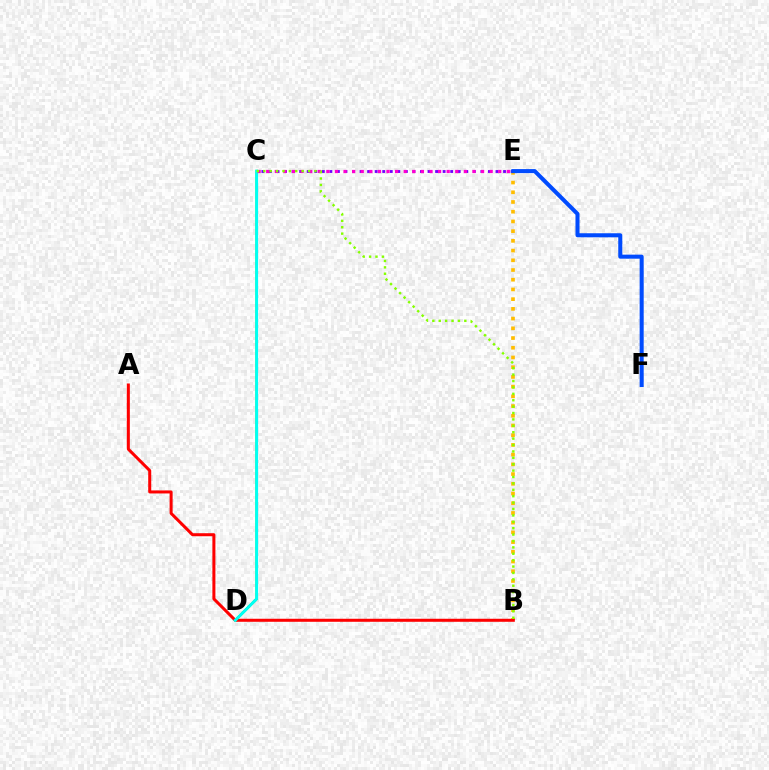{('B', 'E'): [{'color': '#ffbd00', 'line_style': 'dotted', 'thickness': 2.64}], ('A', 'B'): [{'color': '#ff0000', 'line_style': 'solid', 'thickness': 2.18}], ('C', 'D'): [{'color': '#00ff39', 'line_style': 'solid', 'thickness': 1.79}, {'color': '#00fff6', 'line_style': 'solid', 'thickness': 2.05}], ('C', 'E'): [{'color': '#7200ff', 'line_style': 'dotted', 'thickness': 2.05}, {'color': '#ff00cf', 'line_style': 'dotted', 'thickness': 2.33}], ('E', 'F'): [{'color': '#004bff', 'line_style': 'solid', 'thickness': 2.91}], ('B', 'C'): [{'color': '#84ff00', 'line_style': 'dotted', 'thickness': 1.74}]}